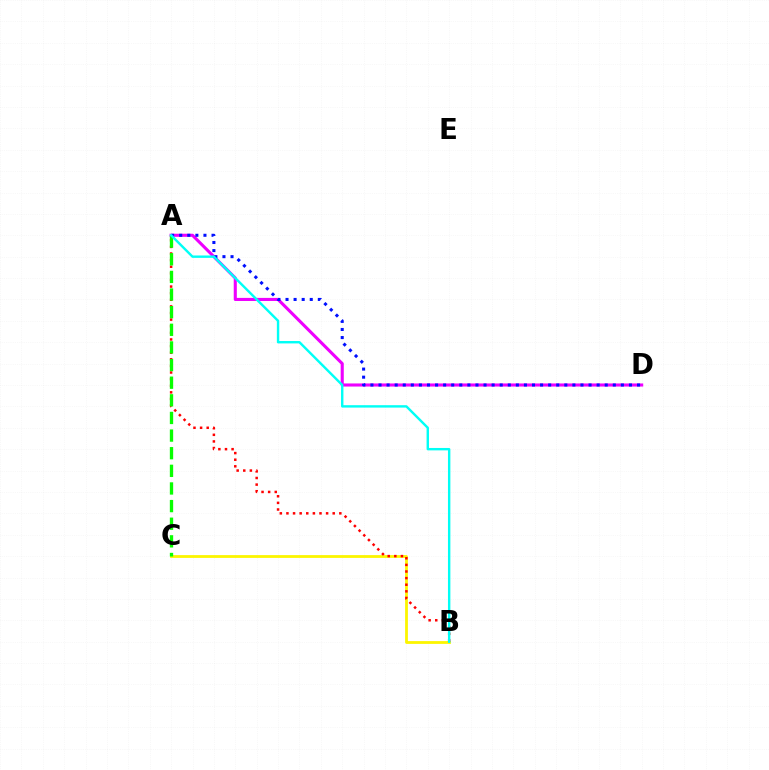{('B', 'C'): [{'color': '#fcf500', 'line_style': 'solid', 'thickness': 2.01}], ('A', 'D'): [{'color': '#ee00ff', 'line_style': 'solid', 'thickness': 2.23}, {'color': '#0010ff', 'line_style': 'dotted', 'thickness': 2.19}], ('A', 'B'): [{'color': '#ff0000', 'line_style': 'dotted', 'thickness': 1.8}, {'color': '#00fff6', 'line_style': 'solid', 'thickness': 1.73}], ('A', 'C'): [{'color': '#08ff00', 'line_style': 'dashed', 'thickness': 2.39}]}